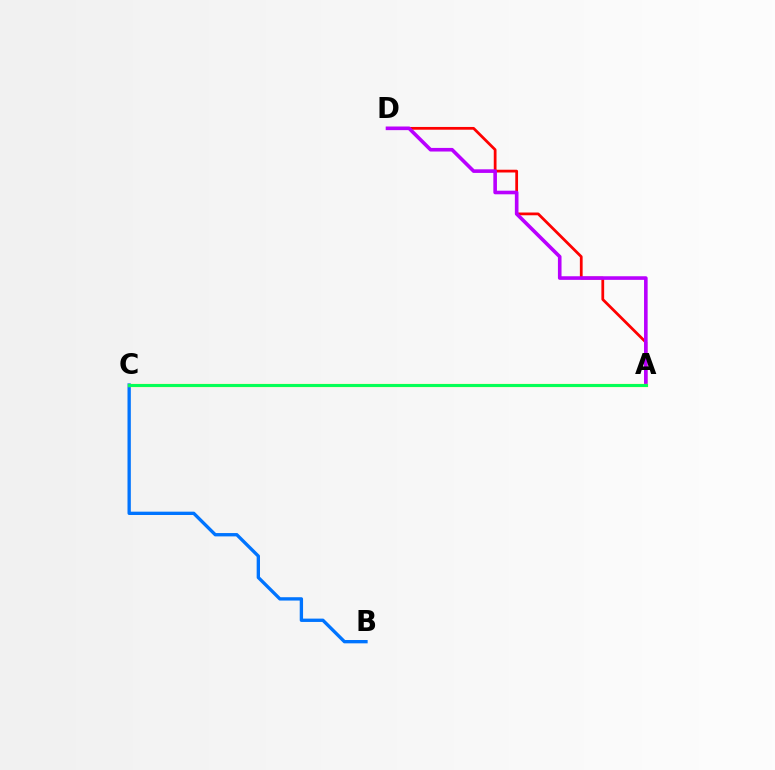{('B', 'C'): [{'color': '#0074ff', 'line_style': 'solid', 'thickness': 2.4}], ('A', 'D'): [{'color': '#ff0000', 'line_style': 'solid', 'thickness': 1.99}, {'color': '#b900ff', 'line_style': 'solid', 'thickness': 2.6}], ('A', 'C'): [{'color': '#d1ff00', 'line_style': 'solid', 'thickness': 2.35}, {'color': '#00ff5c', 'line_style': 'solid', 'thickness': 2.1}]}